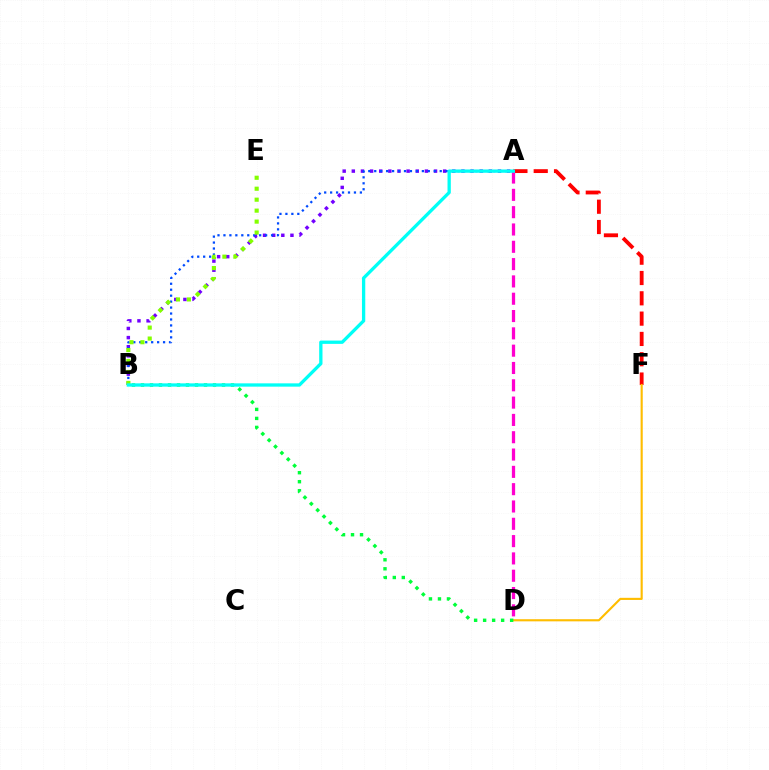{('A', 'F'): [{'color': '#ff0000', 'line_style': 'dashed', 'thickness': 2.76}], ('A', 'B'): [{'color': '#7200ff', 'line_style': 'dotted', 'thickness': 2.48}, {'color': '#004bff', 'line_style': 'dotted', 'thickness': 1.62}, {'color': '#00fff6', 'line_style': 'solid', 'thickness': 2.38}], ('D', 'F'): [{'color': '#ffbd00', 'line_style': 'solid', 'thickness': 1.53}], ('A', 'D'): [{'color': '#ff00cf', 'line_style': 'dashed', 'thickness': 2.35}], ('B', 'D'): [{'color': '#00ff39', 'line_style': 'dotted', 'thickness': 2.45}], ('B', 'E'): [{'color': '#84ff00', 'line_style': 'dotted', 'thickness': 2.98}]}